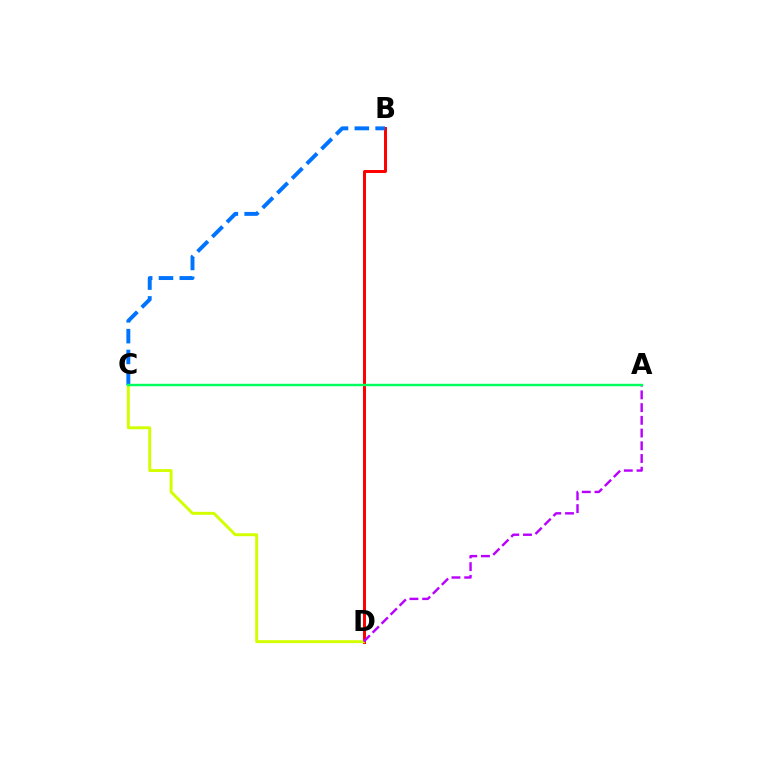{('B', 'D'): [{'color': '#ff0000', 'line_style': 'solid', 'thickness': 2.14}], ('C', 'D'): [{'color': '#d1ff00', 'line_style': 'solid', 'thickness': 2.12}], ('B', 'C'): [{'color': '#0074ff', 'line_style': 'dashed', 'thickness': 2.83}], ('A', 'D'): [{'color': '#b900ff', 'line_style': 'dashed', 'thickness': 1.73}], ('A', 'C'): [{'color': '#00ff5c', 'line_style': 'solid', 'thickness': 1.75}]}